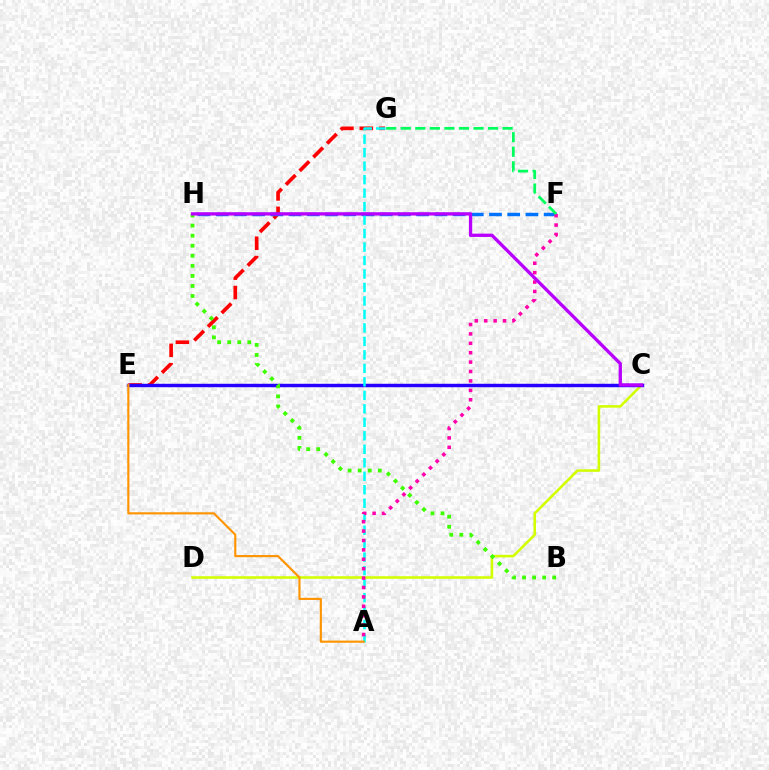{('C', 'D'): [{'color': '#d1ff00', 'line_style': 'solid', 'thickness': 1.84}], ('E', 'G'): [{'color': '#ff0000', 'line_style': 'dashed', 'thickness': 2.63}], ('F', 'H'): [{'color': '#0074ff', 'line_style': 'dashed', 'thickness': 2.48}], ('C', 'E'): [{'color': '#2500ff', 'line_style': 'solid', 'thickness': 2.47}], ('A', 'G'): [{'color': '#00fff6', 'line_style': 'dashed', 'thickness': 1.83}], ('B', 'H'): [{'color': '#3dff00', 'line_style': 'dotted', 'thickness': 2.73}], ('A', 'E'): [{'color': '#ff9400', 'line_style': 'solid', 'thickness': 1.55}], ('A', 'F'): [{'color': '#ff00ac', 'line_style': 'dotted', 'thickness': 2.56}], ('F', 'G'): [{'color': '#00ff5c', 'line_style': 'dashed', 'thickness': 1.98}], ('C', 'H'): [{'color': '#b900ff', 'line_style': 'solid', 'thickness': 2.38}]}